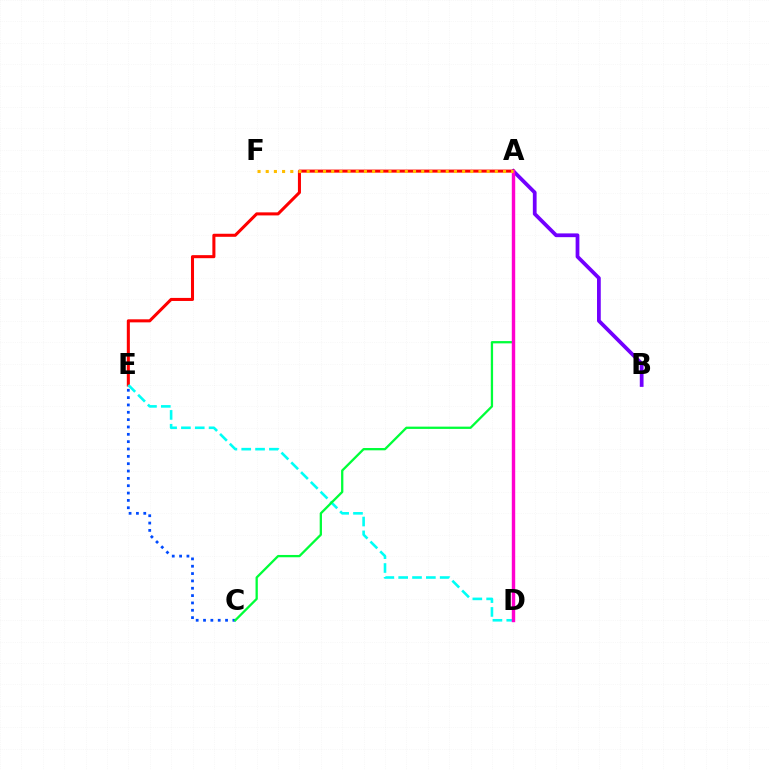{('A', 'B'): [{'color': '#7200ff', 'line_style': 'solid', 'thickness': 2.7}], ('C', 'E'): [{'color': '#004bff', 'line_style': 'dotted', 'thickness': 1.99}], ('A', 'E'): [{'color': '#ff0000', 'line_style': 'solid', 'thickness': 2.2}], ('D', 'E'): [{'color': '#00fff6', 'line_style': 'dashed', 'thickness': 1.88}], ('A', 'D'): [{'color': '#84ff00', 'line_style': 'dotted', 'thickness': 2.09}, {'color': '#ff00cf', 'line_style': 'solid', 'thickness': 2.46}], ('A', 'C'): [{'color': '#00ff39', 'line_style': 'solid', 'thickness': 1.65}], ('A', 'F'): [{'color': '#ffbd00', 'line_style': 'dotted', 'thickness': 2.22}]}